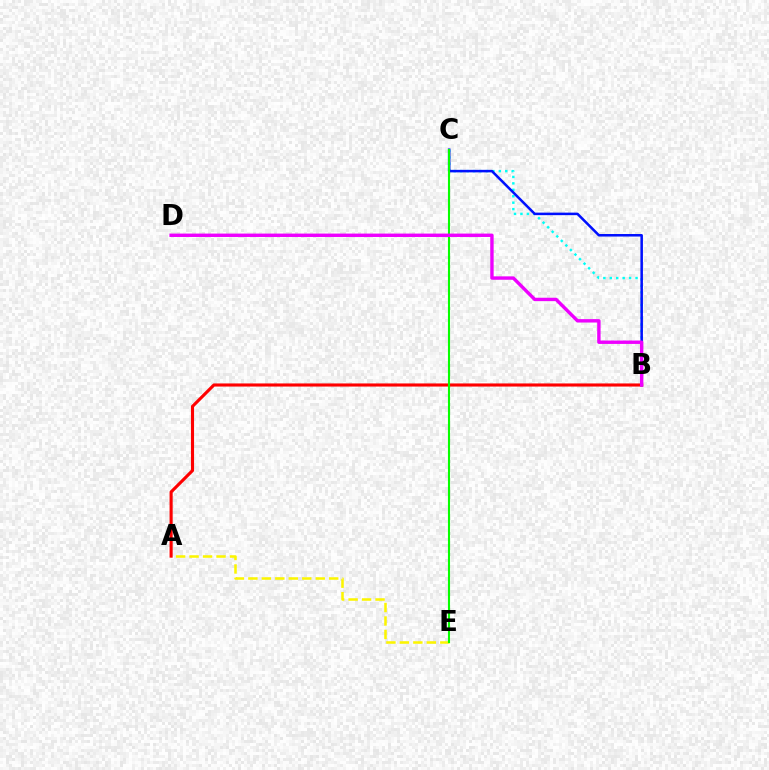{('A', 'E'): [{'color': '#fcf500', 'line_style': 'dashed', 'thickness': 1.83}], ('A', 'B'): [{'color': '#ff0000', 'line_style': 'solid', 'thickness': 2.24}], ('B', 'C'): [{'color': '#00fff6', 'line_style': 'dotted', 'thickness': 1.75}, {'color': '#0010ff', 'line_style': 'solid', 'thickness': 1.82}], ('C', 'E'): [{'color': '#08ff00', 'line_style': 'solid', 'thickness': 1.52}], ('B', 'D'): [{'color': '#ee00ff', 'line_style': 'solid', 'thickness': 2.45}]}